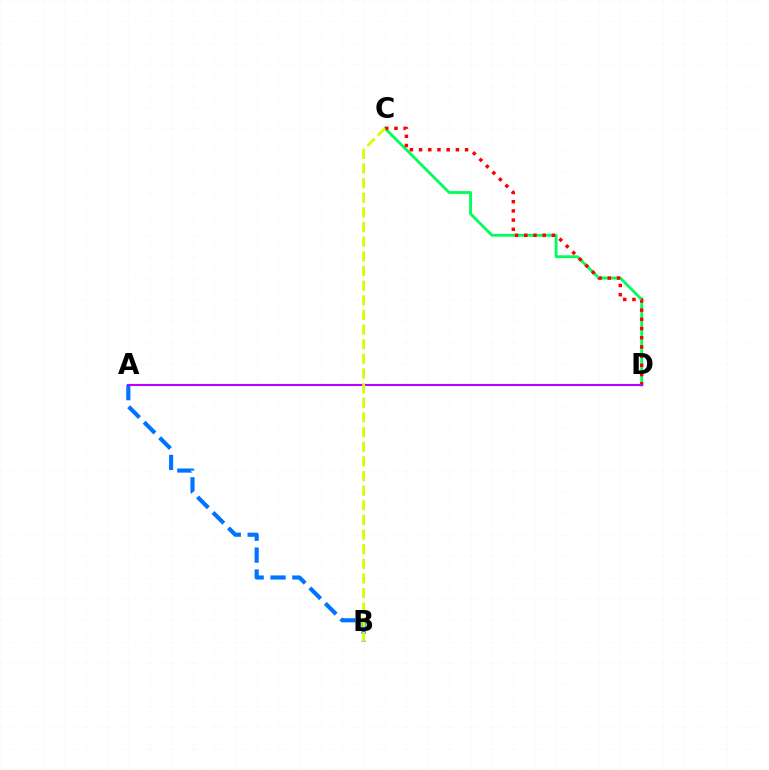{('C', 'D'): [{'color': '#00ff5c', 'line_style': 'solid', 'thickness': 2.04}, {'color': '#ff0000', 'line_style': 'dotted', 'thickness': 2.5}], ('A', 'B'): [{'color': '#0074ff', 'line_style': 'dashed', 'thickness': 2.97}], ('A', 'D'): [{'color': '#b900ff', 'line_style': 'solid', 'thickness': 1.51}], ('B', 'C'): [{'color': '#d1ff00', 'line_style': 'dashed', 'thickness': 1.99}]}